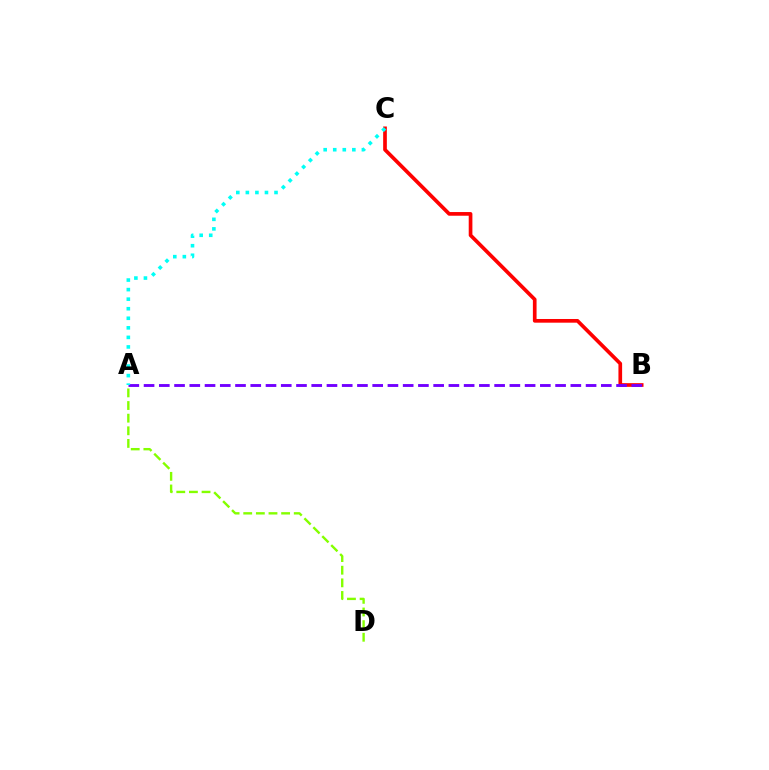{('B', 'C'): [{'color': '#ff0000', 'line_style': 'solid', 'thickness': 2.65}], ('A', 'B'): [{'color': '#7200ff', 'line_style': 'dashed', 'thickness': 2.07}], ('A', 'D'): [{'color': '#84ff00', 'line_style': 'dashed', 'thickness': 1.72}], ('A', 'C'): [{'color': '#00fff6', 'line_style': 'dotted', 'thickness': 2.6}]}